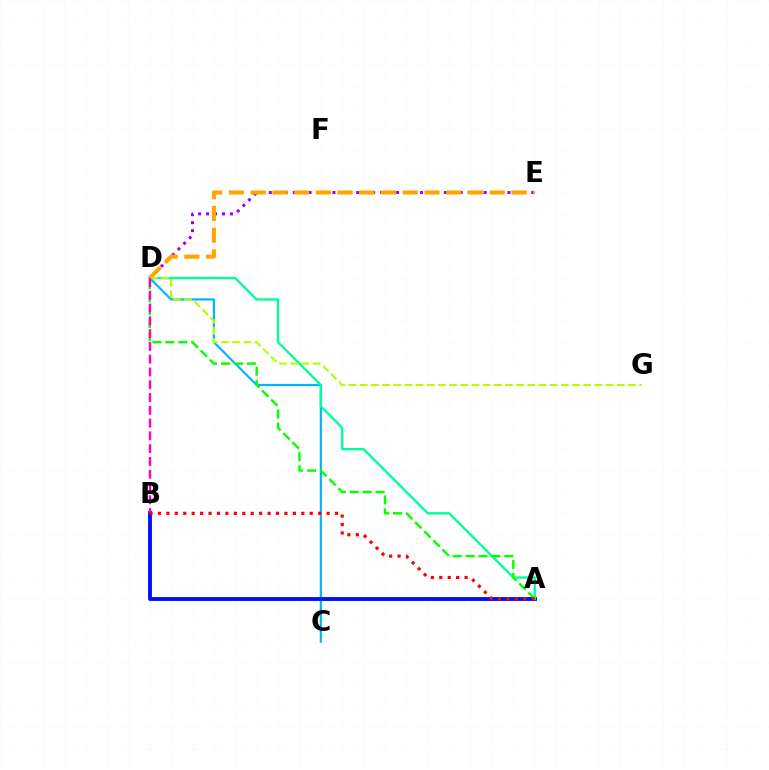{('C', 'D'): [{'color': '#00b5ff', 'line_style': 'solid', 'thickness': 1.56}], ('A', 'B'): [{'color': '#0010ff', 'line_style': 'solid', 'thickness': 2.79}, {'color': '#ff0000', 'line_style': 'dotted', 'thickness': 2.29}], ('A', 'D'): [{'color': '#00ff9d', 'line_style': 'solid', 'thickness': 1.71}, {'color': '#08ff00', 'line_style': 'dashed', 'thickness': 1.75}], ('D', 'E'): [{'color': '#9b00ff', 'line_style': 'dotted', 'thickness': 2.16}, {'color': '#ffa500', 'line_style': 'dashed', 'thickness': 2.95}], ('D', 'G'): [{'color': '#b3ff00', 'line_style': 'dashed', 'thickness': 1.52}], ('B', 'D'): [{'color': '#ff00bd', 'line_style': 'dashed', 'thickness': 1.74}]}